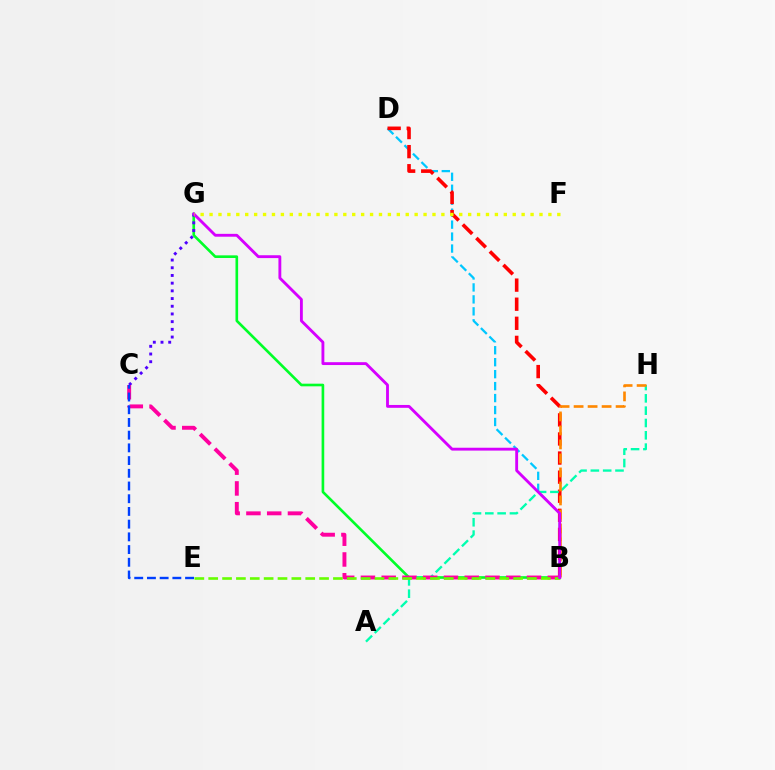{('B', 'G'): [{'color': '#00ff27', 'line_style': 'solid', 'thickness': 1.9}, {'color': '#d600ff', 'line_style': 'solid', 'thickness': 2.06}], ('B', 'D'): [{'color': '#00c7ff', 'line_style': 'dashed', 'thickness': 1.62}, {'color': '#ff0000', 'line_style': 'dashed', 'thickness': 2.59}], ('A', 'H'): [{'color': '#00ffaf', 'line_style': 'dashed', 'thickness': 1.67}], ('C', 'G'): [{'color': '#4f00ff', 'line_style': 'dotted', 'thickness': 2.09}], ('B', 'H'): [{'color': '#ff8800', 'line_style': 'dashed', 'thickness': 1.9}], ('B', 'C'): [{'color': '#ff00a0', 'line_style': 'dashed', 'thickness': 2.82}], ('C', 'E'): [{'color': '#003fff', 'line_style': 'dashed', 'thickness': 1.73}], ('B', 'E'): [{'color': '#66ff00', 'line_style': 'dashed', 'thickness': 1.88}], ('F', 'G'): [{'color': '#eeff00', 'line_style': 'dotted', 'thickness': 2.42}]}